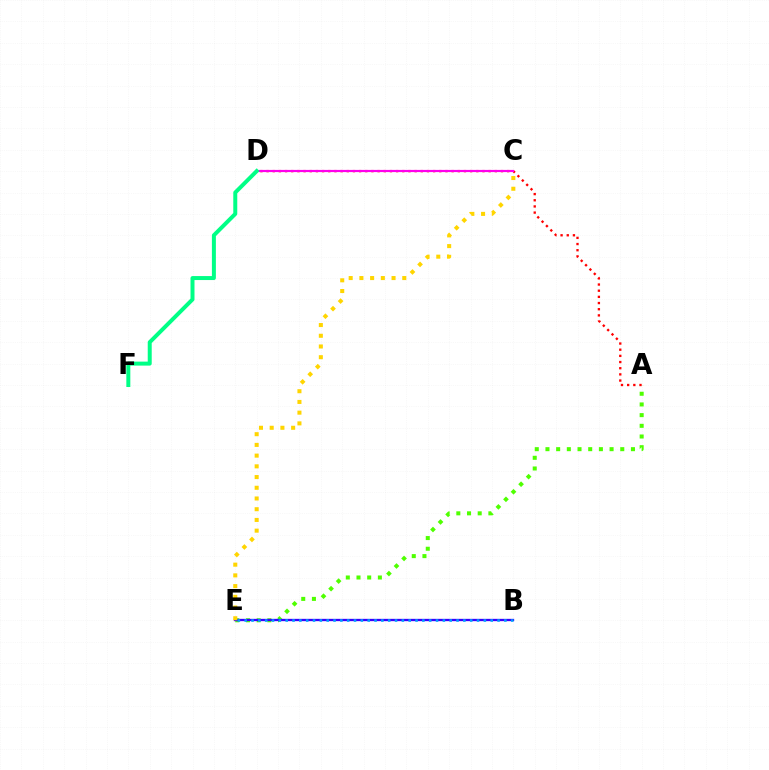{('A', 'E'): [{'color': '#4fff00', 'line_style': 'dotted', 'thickness': 2.9}], ('B', 'E'): [{'color': '#3700ff', 'line_style': 'solid', 'thickness': 1.67}, {'color': '#009eff', 'line_style': 'dotted', 'thickness': 1.86}], ('A', 'D'): [{'color': '#ff0000', 'line_style': 'dotted', 'thickness': 1.68}], ('C', 'D'): [{'color': '#ff00ed', 'line_style': 'solid', 'thickness': 1.57}], ('C', 'E'): [{'color': '#ffd500', 'line_style': 'dotted', 'thickness': 2.91}], ('D', 'F'): [{'color': '#00ff86', 'line_style': 'solid', 'thickness': 2.87}]}